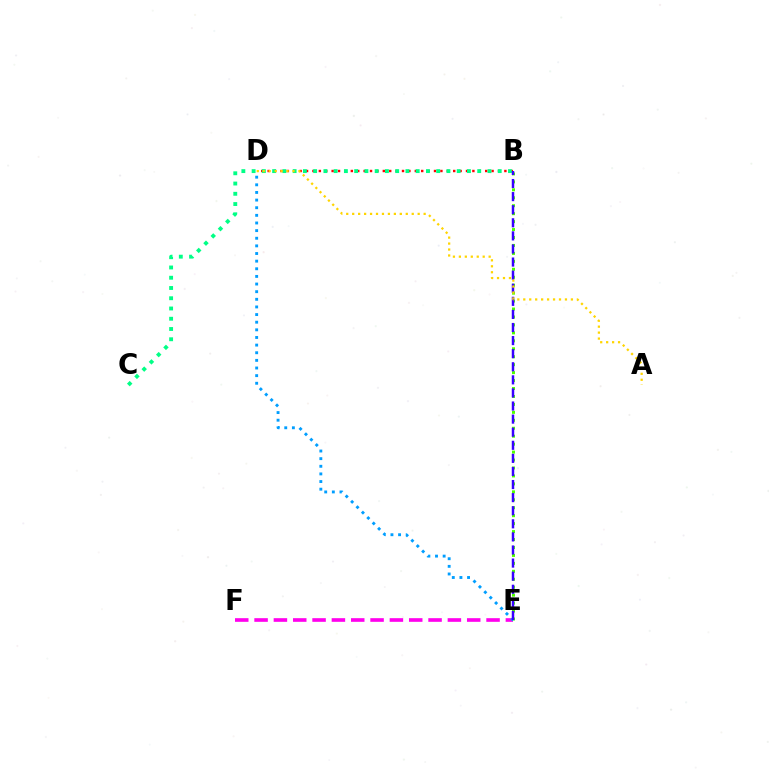{('B', 'D'): [{'color': '#ff0000', 'line_style': 'dotted', 'thickness': 1.74}], ('E', 'F'): [{'color': '#ff00ed', 'line_style': 'dashed', 'thickness': 2.63}], ('B', 'E'): [{'color': '#4fff00', 'line_style': 'dotted', 'thickness': 2.16}, {'color': '#3700ff', 'line_style': 'dashed', 'thickness': 1.78}], ('B', 'C'): [{'color': '#00ff86', 'line_style': 'dotted', 'thickness': 2.79}], ('D', 'E'): [{'color': '#009eff', 'line_style': 'dotted', 'thickness': 2.07}], ('A', 'D'): [{'color': '#ffd500', 'line_style': 'dotted', 'thickness': 1.62}]}